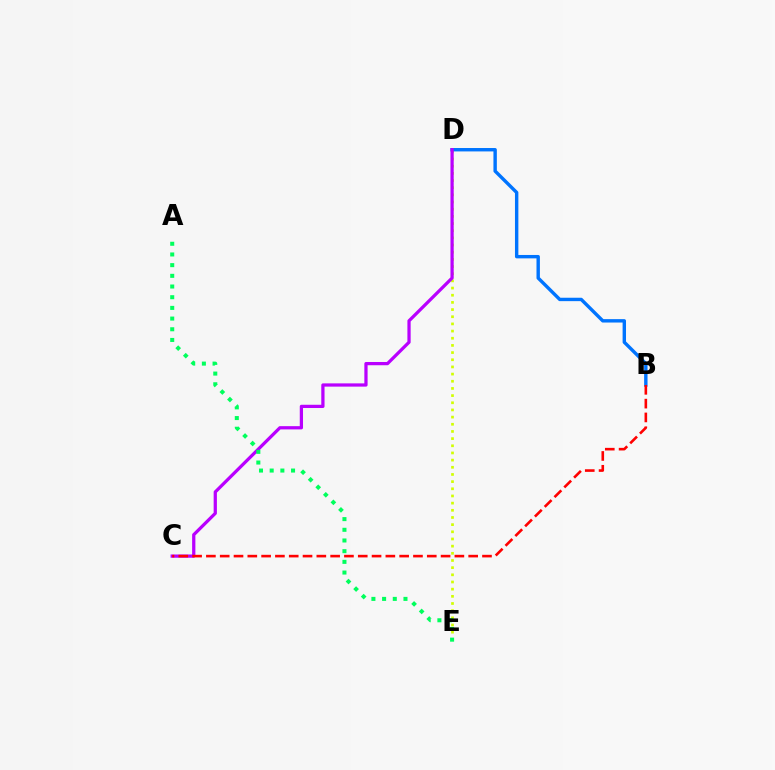{('D', 'E'): [{'color': '#d1ff00', 'line_style': 'dotted', 'thickness': 1.95}], ('B', 'D'): [{'color': '#0074ff', 'line_style': 'solid', 'thickness': 2.45}], ('C', 'D'): [{'color': '#b900ff', 'line_style': 'solid', 'thickness': 2.34}], ('B', 'C'): [{'color': '#ff0000', 'line_style': 'dashed', 'thickness': 1.88}], ('A', 'E'): [{'color': '#00ff5c', 'line_style': 'dotted', 'thickness': 2.9}]}